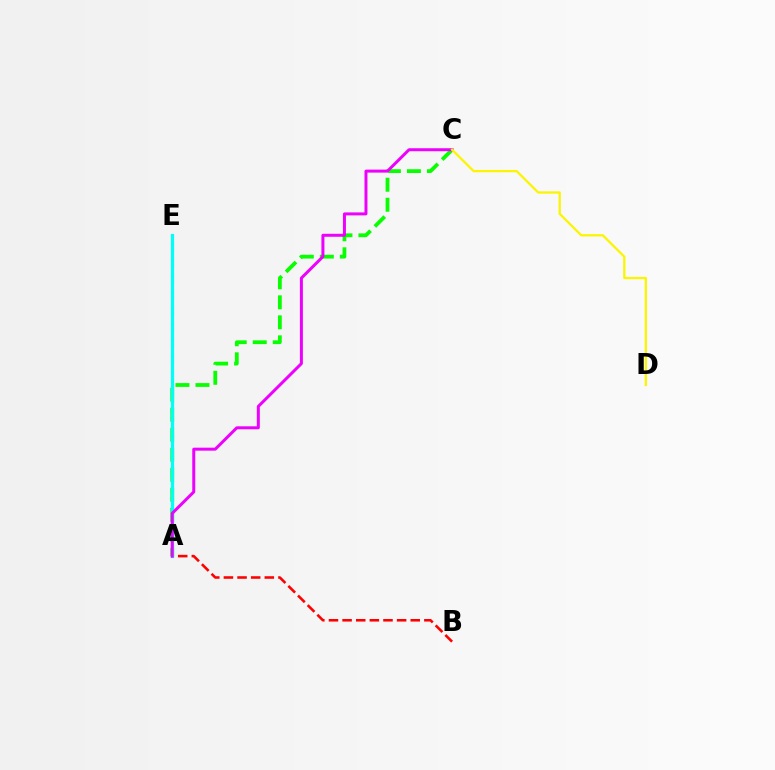{('A', 'C'): [{'color': '#08ff00', 'line_style': 'dashed', 'thickness': 2.72}, {'color': '#ee00ff', 'line_style': 'solid', 'thickness': 2.15}], ('A', 'E'): [{'color': '#0010ff', 'line_style': 'dashed', 'thickness': 2.18}, {'color': '#00fff6', 'line_style': 'solid', 'thickness': 2.34}], ('A', 'B'): [{'color': '#ff0000', 'line_style': 'dashed', 'thickness': 1.85}], ('C', 'D'): [{'color': '#fcf500', 'line_style': 'solid', 'thickness': 1.63}]}